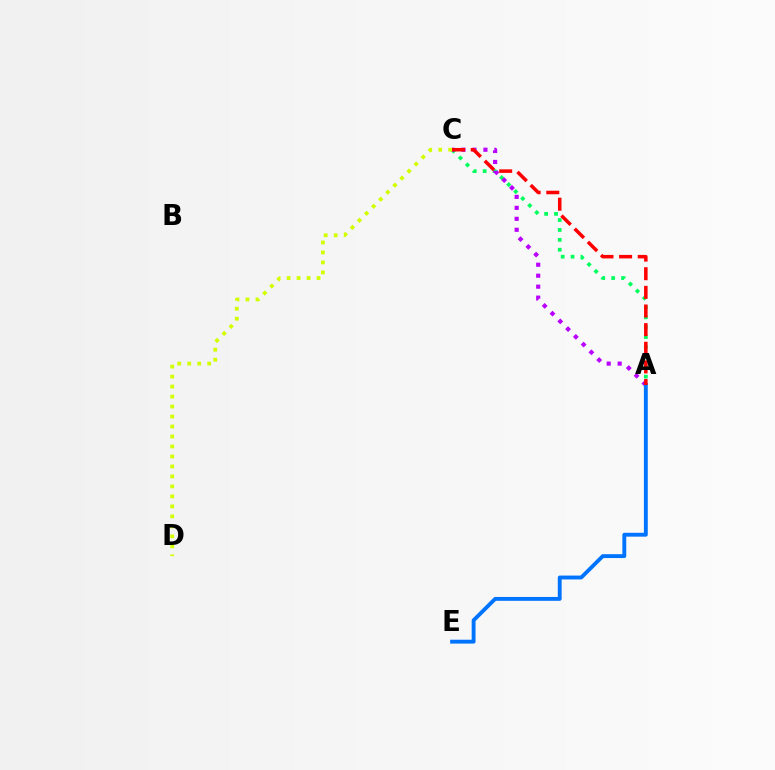{('A', 'C'): [{'color': '#00ff5c', 'line_style': 'dotted', 'thickness': 2.69}, {'color': '#b900ff', 'line_style': 'dotted', 'thickness': 2.98}, {'color': '#ff0000', 'line_style': 'dashed', 'thickness': 2.53}], ('C', 'D'): [{'color': '#d1ff00', 'line_style': 'dotted', 'thickness': 2.71}], ('A', 'E'): [{'color': '#0074ff', 'line_style': 'solid', 'thickness': 2.79}]}